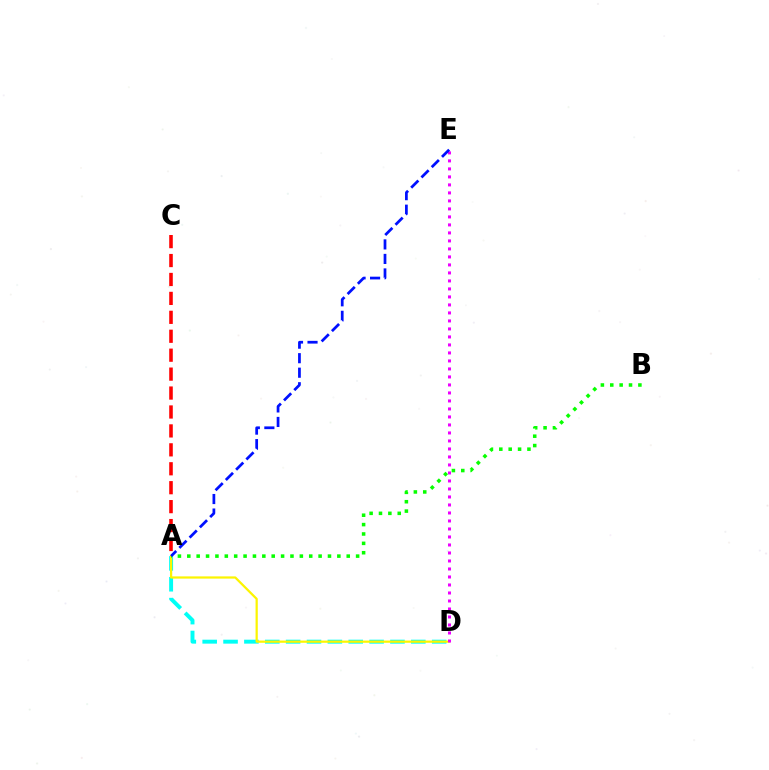{('A', 'D'): [{'color': '#00fff6', 'line_style': 'dashed', 'thickness': 2.83}, {'color': '#fcf500', 'line_style': 'solid', 'thickness': 1.61}], ('A', 'C'): [{'color': '#ff0000', 'line_style': 'dashed', 'thickness': 2.57}], ('A', 'B'): [{'color': '#08ff00', 'line_style': 'dotted', 'thickness': 2.55}], ('D', 'E'): [{'color': '#ee00ff', 'line_style': 'dotted', 'thickness': 2.17}], ('A', 'E'): [{'color': '#0010ff', 'line_style': 'dashed', 'thickness': 1.97}]}